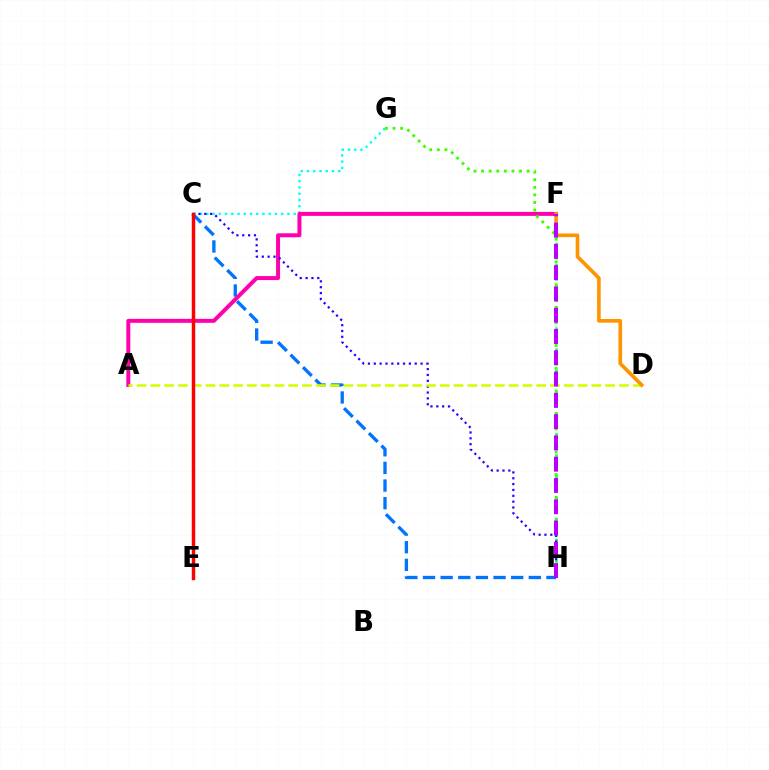{('C', 'H'): [{'color': '#0074ff', 'line_style': 'dashed', 'thickness': 2.4}, {'color': '#2500ff', 'line_style': 'dotted', 'thickness': 1.59}], ('F', 'H'): [{'color': '#00ff5c', 'line_style': 'dotted', 'thickness': 1.92}, {'color': '#b900ff', 'line_style': 'dashed', 'thickness': 2.89}], ('C', 'G'): [{'color': '#00fff6', 'line_style': 'dotted', 'thickness': 1.69}], ('A', 'F'): [{'color': '#ff00ac', 'line_style': 'solid', 'thickness': 2.86}], ('G', 'H'): [{'color': '#3dff00', 'line_style': 'dotted', 'thickness': 2.06}], ('A', 'D'): [{'color': '#d1ff00', 'line_style': 'dashed', 'thickness': 1.87}], ('D', 'F'): [{'color': '#ff9400', 'line_style': 'solid', 'thickness': 2.62}], ('C', 'E'): [{'color': '#ff0000', 'line_style': 'solid', 'thickness': 2.49}]}